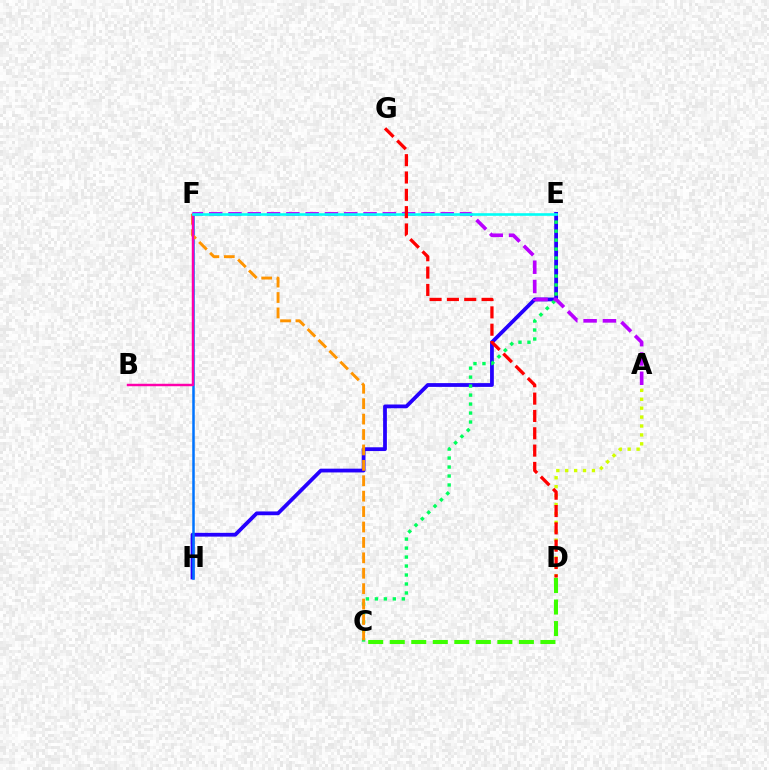{('C', 'D'): [{'color': '#3dff00', 'line_style': 'dashed', 'thickness': 2.92}], ('E', 'H'): [{'color': '#2500ff', 'line_style': 'solid', 'thickness': 2.72}], ('C', 'E'): [{'color': '#00ff5c', 'line_style': 'dotted', 'thickness': 2.44}], ('F', 'H'): [{'color': '#0074ff', 'line_style': 'solid', 'thickness': 1.81}], ('C', 'F'): [{'color': '#ff9400', 'line_style': 'dashed', 'thickness': 2.09}], ('A', 'D'): [{'color': '#d1ff00', 'line_style': 'dotted', 'thickness': 2.42}], ('B', 'F'): [{'color': '#ff00ac', 'line_style': 'solid', 'thickness': 1.77}], ('A', 'F'): [{'color': '#b900ff', 'line_style': 'dashed', 'thickness': 2.62}], ('E', 'F'): [{'color': '#00fff6', 'line_style': 'solid', 'thickness': 1.88}], ('D', 'G'): [{'color': '#ff0000', 'line_style': 'dashed', 'thickness': 2.35}]}